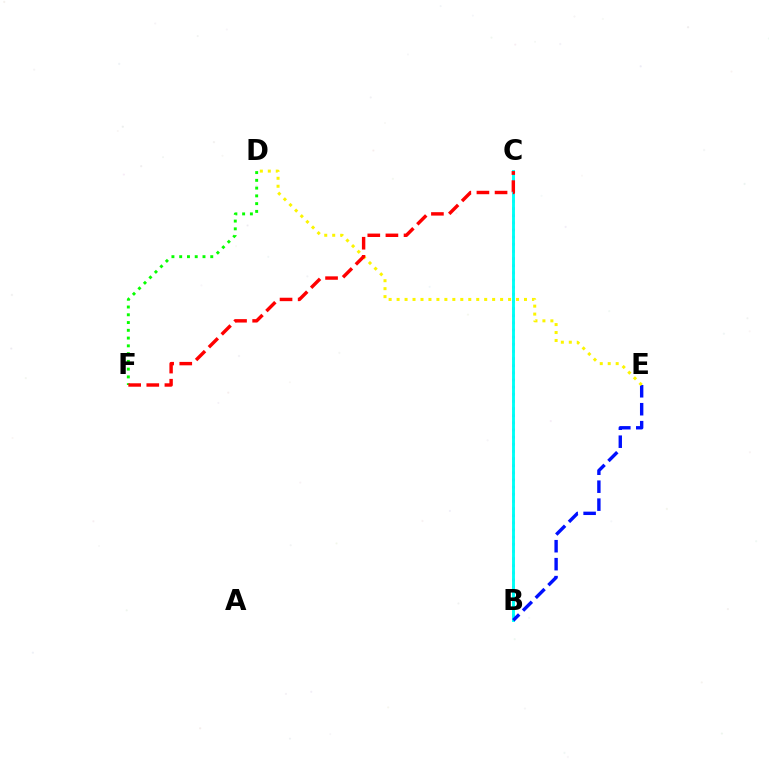{('B', 'C'): [{'color': '#ee00ff', 'line_style': 'dotted', 'thickness': 1.94}, {'color': '#00fff6', 'line_style': 'solid', 'thickness': 2.09}], ('B', 'E'): [{'color': '#0010ff', 'line_style': 'dashed', 'thickness': 2.44}], ('D', 'E'): [{'color': '#fcf500', 'line_style': 'dotted', 'thickness': 2.16}], ('D', 'F'): [{'color': '#08ff00', 'line_style': 'dotted', 'thickness': 2.11}], ('C', 'F'): [{'color': '#ff0000', 'line_style': 'dashed', 'thickness': 2.46}]}